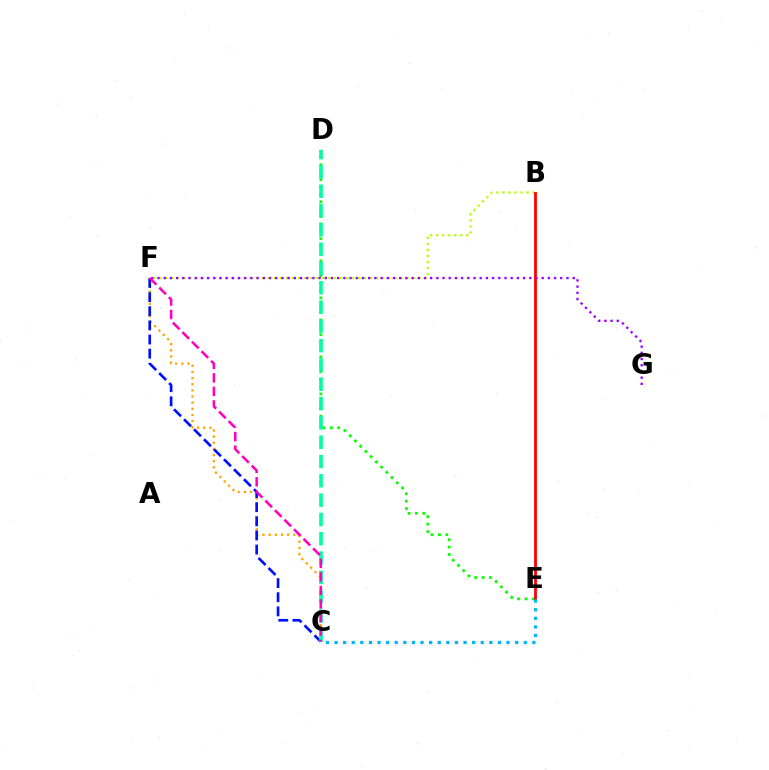{('C', 'F'): [{'color': '#ffa500', 'line_style': 'dotted', 'thickness': 1.67}, {'color': '#0010ff', 'line_style': 'dashed', 'thickness': 1.92}, {'color': '#ff00bd', 'line_style': 'dashed', 'thickness': 1.84}], ('D', 'E'): [{'color': '#08ff00', 'line_style': 'dotted', 'thickness': 2.01}], ('B', 'F'): [{'color': '#b3ff00', 'line_style': 'dotted', 'thickness': 1.64}], ('B', 'E'): [{'color': '#ff0000', 'line_style': 'solid', 'thickness': 2.02}], ('C', 'E'): [{'color': '#00b5ff', 'line_style': 'dotted', 'thickness': 2.34}], ('C', 'D'): [{'color': '#00ff9d', 'line_style': 'dashed', 'thickness': 2.62}], ('F', 'G'): [{'color': '#9b00ff', 'line_style': 'dotted', 'thickness': 1.68}]}